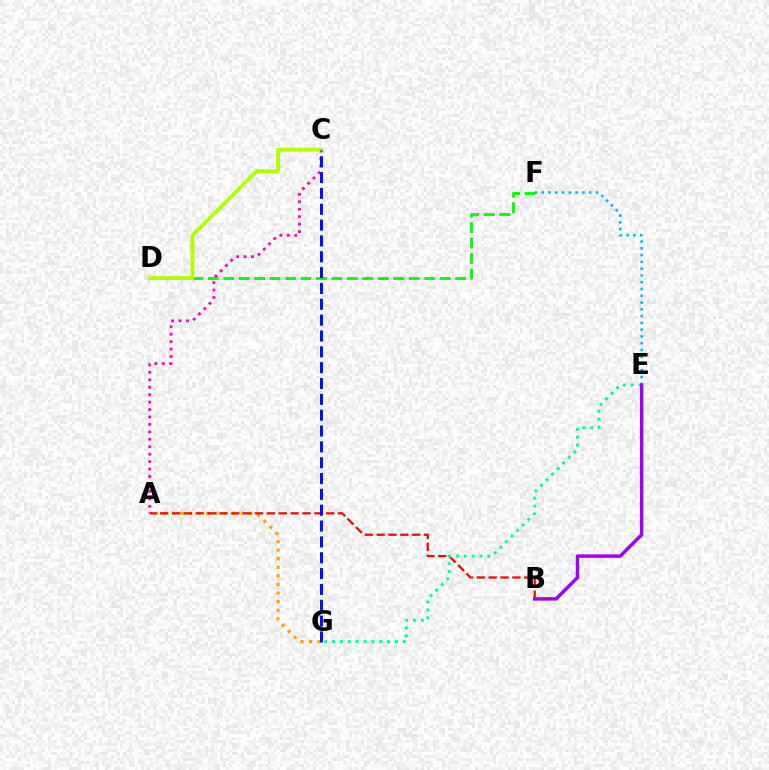{('A', 'G'): [{'color': '#ffa500', 'line_style': 'dotted', 'thickness': 2.33}], ('D', 'F'): [{'color': '#08ff00', 'line_style': 'dashed', 'thickness': 2.1}], ('E', 'F'): [{'color': '#00b5ff', 'line_style': 'dotted', 'thickness': 1.84}], ('A', 'B'): [{'color': '#ff0000', 'line_style': 'dashed', 'thickness': 1.61}], ('A', 'C'): [{'color': '#ff00bd', 'line_style': 'dotted', 'thickness': 2.02}], ('C', 'D'): [{'color': '#b3ff00', 'line_style': 'solid', 'thickness': 2.74}], ('C', 'G'): [{'color': '#0010ff', 'line_style': 'dashed', 'thickness': 2.15}], ('E', 'G'): [{'color': '#00ff9d', 'line_style': 'dotted', 'thickness': 2.14}], ('B', 'E'): [{'color': '#9b00ff', 'line_style': 'solid', 'thickness': 2.49}]}